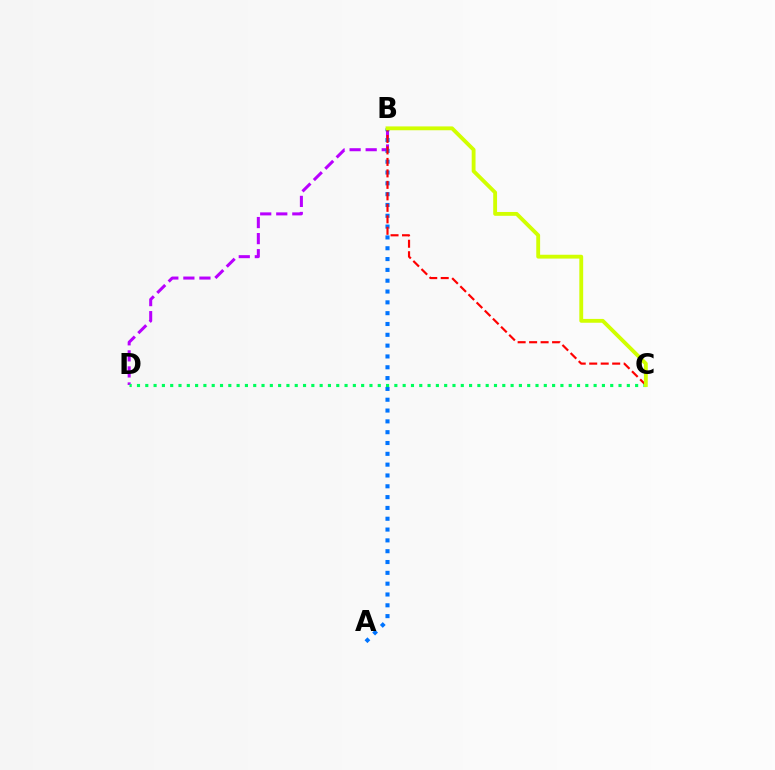{('B', 'D'): [{'color': '#b900ff', 'line_style': 'dashed', 'thickness': 2.18}], ('A', 'B'): [{'color': '#0074ff', 'line_style': 'dotted', 'thickness': 2.94}], ('B', 'C'): [{'color': '#ff0000', 'line_style': 'dashed', 'thickness': 1.56}, {'color': '#d1ff00', 'line_style': 'solid', 'thickness': 2.76}], ('C', 'D'): [{'color': '#00ff5c', 'line_style': 'dotted', 'thickness': 2.26}]}